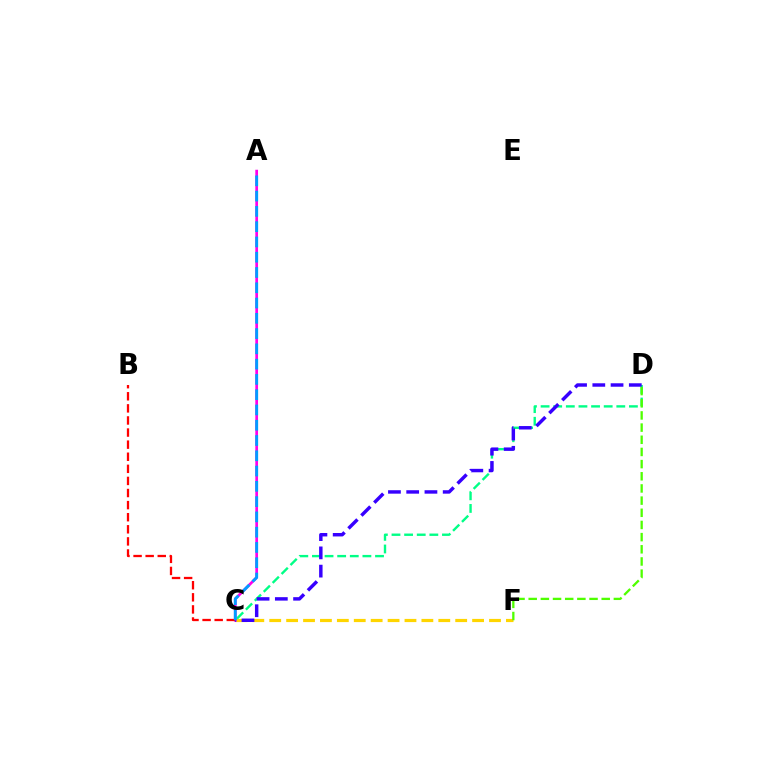{('C', 'F'): [{'color': '#ffd500', 'line_style': 'dashed', 'thickness': 2.3}], ('A', 'C'): [{'color': '#ff00ed', 'line_style': 'solid', 'thickness': 1.96}, {'color': '#009eff', 'line_style': 'dashed', 'thickness': 2.08}], ('B', 'C'): [{'color': '#ff0000', 'line_style': 'dashed', 'thickness': 1.64}], ('C', 'D'): [{'color': '#00ff86', 'line_style': 'dashed', 'thickness': 1.71}, {'color': '#3700ff', 'line_style': 'dashed', 'thickness': 2.48}], ('D', 'F'): [{'color': '#4fff00', 'line_style': 'dashed', 'thickness': 1.65}]}